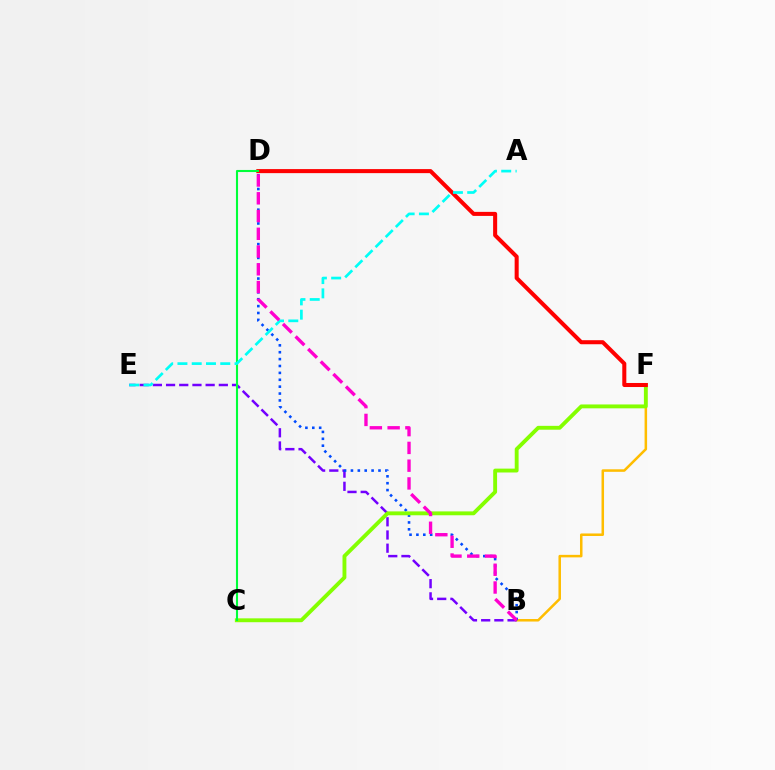{('B', 'F'): [{'color': '#ffbd00', 'line_style': 'solid', 'thickness': 1.81}], ('B', 'E'): [{'color': '#7200ff', 'line_style': 'dashed', 'thickness': 1.79}], ('B', 'D'): [{'color': '#004bff', 'line_style': 'dotted', 'thickness': 1.87}, {'color': '#ff00cf', 'line_style': 'dashed', 'thickness': 2.41}], ('C', 'F'): [{'color': '#84ff00', 'line_style': 'solid', 'thickness': 2.78}], ('D', 'F'): [{'color': '#ff0000', 'line_style': 'solid', 'thickness': 2.91}], ('C', 'D'): [{'color': '#00ff39', 'line_style': 'solid', 'thickness': 1.51}], ('A', 'E'): [{'color': '#00fff6', 'line_style': 'dashed', 'thickness': 1.94}]}